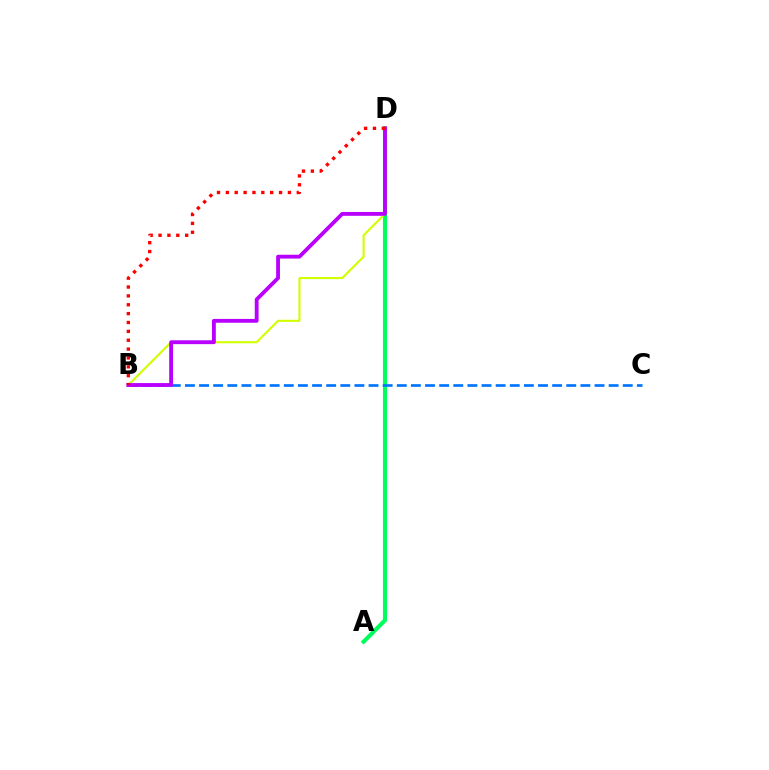{('A', 'D'): [{'color': '#00ff5c', 'line_style': 'solid', 'thickness': 2.96}], ('B', 'D'): [{'color': '#d1ff00', 'line_style': 'solid', 'thickness': 1.53}, {'color': '#b900ff', 'line_style': 'solid', 'thickness': 2.77}, {'color': '#ff0000', 'line_style': 'dotted', 'thickness': 2.41}], ('B', 'C'): [{'color': '#0074ff', 'line_style': 'dashed', 'thickness': 1.92}]}